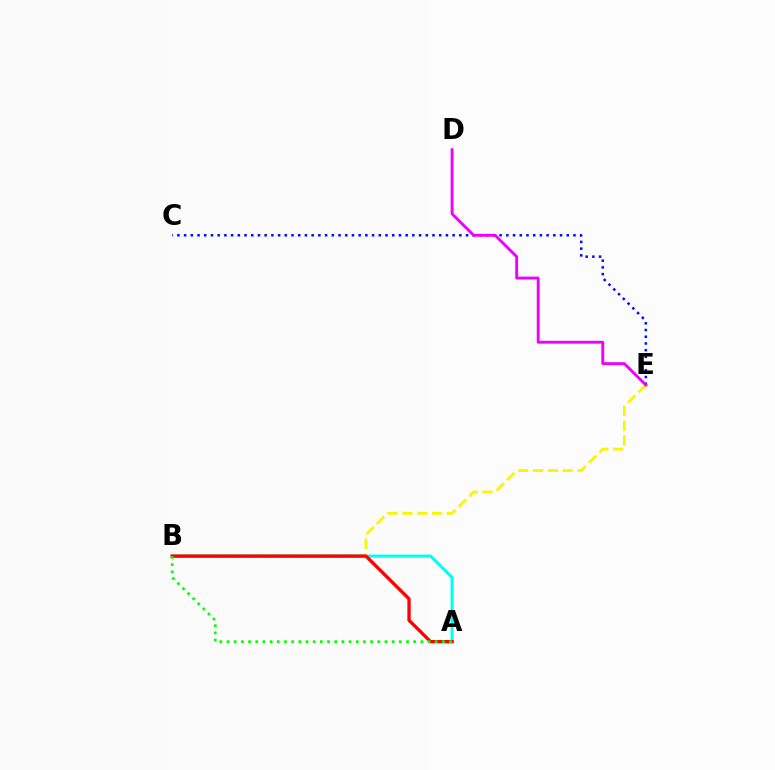{('A', 'B'): [{'color': '#00fff6', 'line_style': 'solid', 'thickness': 2.19}, {'color': '#ff0000', 'line_style': 'solid', 'thickness': 2.39}, {'color': '#08ff00', 'line_style': 'dotted', 'thickness': 1.95}], ('B', 'E'): [{'color': '#fcf500', 'line_style': 'dashed', 'thickness': 2.01}], ('C', 'E'): [{'color': '#0010ff', 'line_style': 'dotted', 'thickness': 1.82}], ('D', 'E'): [{'color': '#ee00ff', 'line_style': 'solid', 'thickness': 2.07}]}